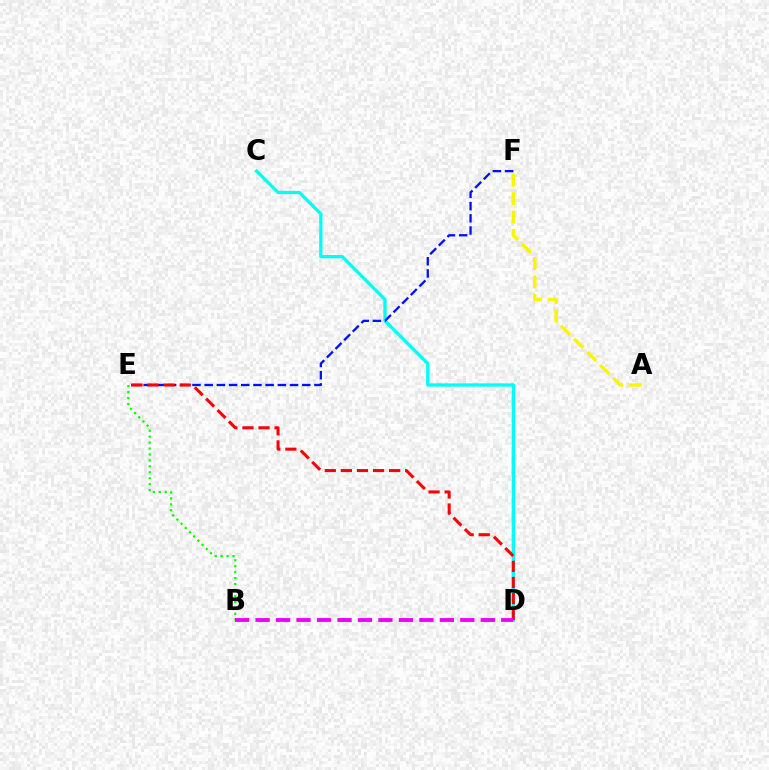{('C', 'D'): [{'color': '#00fff6', 'line_style': 'solid', 'thickness': 2.37}], ('A', 'F'): [{'color': '#fcf500', 'line_style': 'dashed', 'thickness': 2.51}], ('E', 'F'): [{'color': '#0010ff', 'line_style': 'dashed', 'thickness': 1.66}], ('B', 'E'): [{'color': '#08ff00', 'line_style': 'dotted', 'thickness': 1.61}], ('D', 'E'): [{'color': '#ff0000', 'line_style': 'dashed', 'thickness': 2.19}], ('B', 'D'): [{'color': '#ee00ff', 'line_style': 'dashed', 'thickness': 2.78}]}